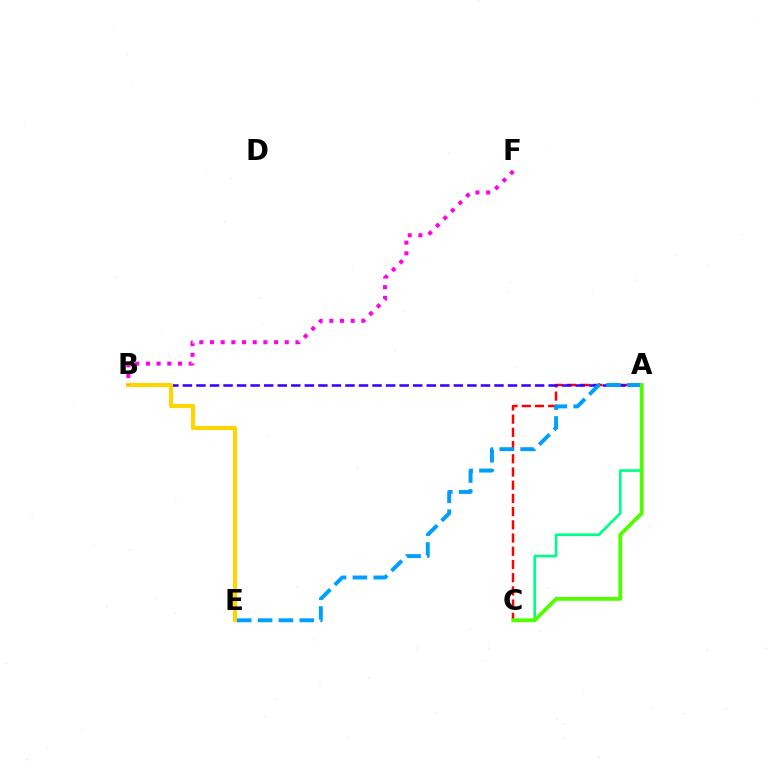{('A', 'C'): [{'color': '#ff0000', 'line_style': 'dashed', 'thickness': 1.79}, {'color': '#00ff86', 'line_style': 'solid', 'thickness': 1.93}, {'color': '#4fff00', 'line_style': 'solid', 'thickness': 2.74}], ('A', 'B'): [{'color': '#3700ff', 'line_style': 'dashed', 'thickness': 1.84}], ('B', 'E'): [{'color': '#ffd500', 'line_style': 'solid', 'thickness': 2.95}], ('B', 'F'): [{'color': '#ff00ed', 'line_style': 'dotted', 'thickness': 2.9}], ('A', 'E'): [{'color': '#009eff', 'line_style': 'dashed', 'thickness': 2.83}]}